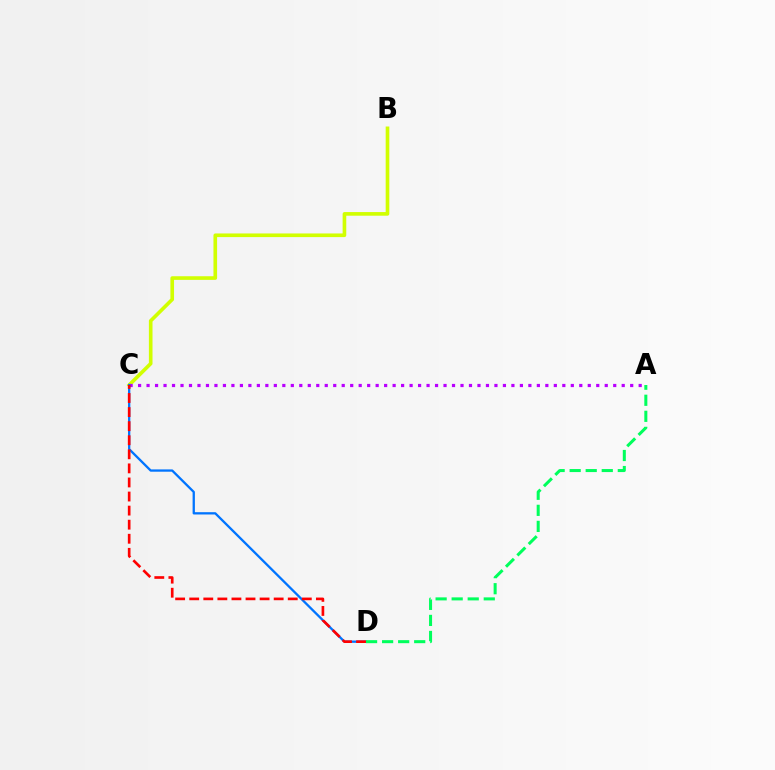{('B', 'C'): [{'color': '#d1ff00', 'line_style': 'solid', 'thickness': 2.62}], ('A', 'C'): [{'color': '#b900ff', 'line_style': 'dotted', 'thickness': 2.31}], ('C', 'D'): [{'color': '#0074ff', 'line_style': 'solid', 'thickness': 1.65}, {'color': '#ff0000', 'line_style': 'dashed', 'thickness': 1.91}], ('A', 'D'): [{'color': '#00ff5c', 'line_style': 'dashed', 'thickness': 2.18}]}